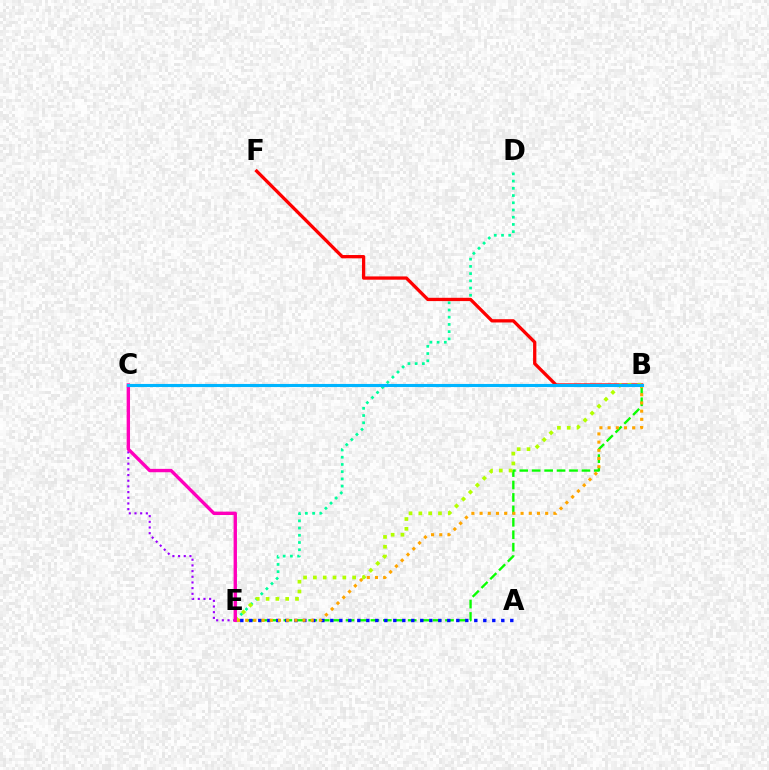{('C', 'E'): [{'color': '#9b00ff', 'line_style': 'dotted', 'thickness': 1.54}, {'color': '#ff00bd', 'line_style': 'solid', 'thickness': 2.42}], ('B', 'E'): [{'color': '#08ff00', 'line_style': 'dashed', 'thickness': 1.69}, {'color': '#ffa500', 'line_style': 'dotted', 'thickness': 2.23}, {'color': '#b3ff00', 'line_style': 'dotted', 'thickness': 2.67}], ('D', 'E'): [{'color': '#00ff9d', 'line_style': 'dotted', 'thickness': 1.96}], ('A', 'E'): [{'color': '#0010ff', 'line_style': 'dotted', 'thickness': 2.45}], ('B', 'F'): [{'color': '#ff0000', 'line_style': 'solid', 'thickness': 2.36}], ('B', 'C'): [{'color': '#00b5ff', 'line_style': 'solid', 'thickness': 2.24}]}